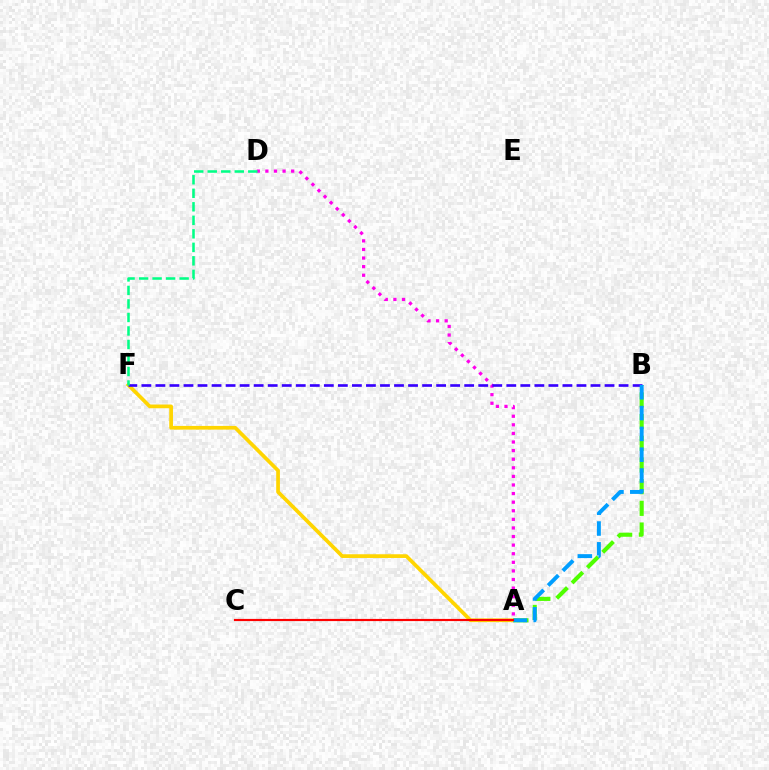{('A', 'F'): [{'color': '#ffd500', 'line_style': 'solid', 'thickness': 2.67}], ('A', 'B'): [{'color': '#4fff00', 'line_style': 'dashed', 'thickness': 2.95}, {'color': '#009eff', 'line_style': 'dashed', 'thickness': 2.83}], ('A', 'D'): [{'color': '#ff00ed', 'line_style': 'dotted', 'thickness': 2.33}], ('B', 'F'): [{'color': '#3700ff', 'line_style': 'dashed', 'thickness': 1.91}], ('A', 'C'): [{'color': '#ff0000', 'line_style': 'solid', 'thickness': 1.56}], ('D', 'F'): [{'color': '#00ff86', 'line_style': 'dashed', 'thickness': 1.84}]}